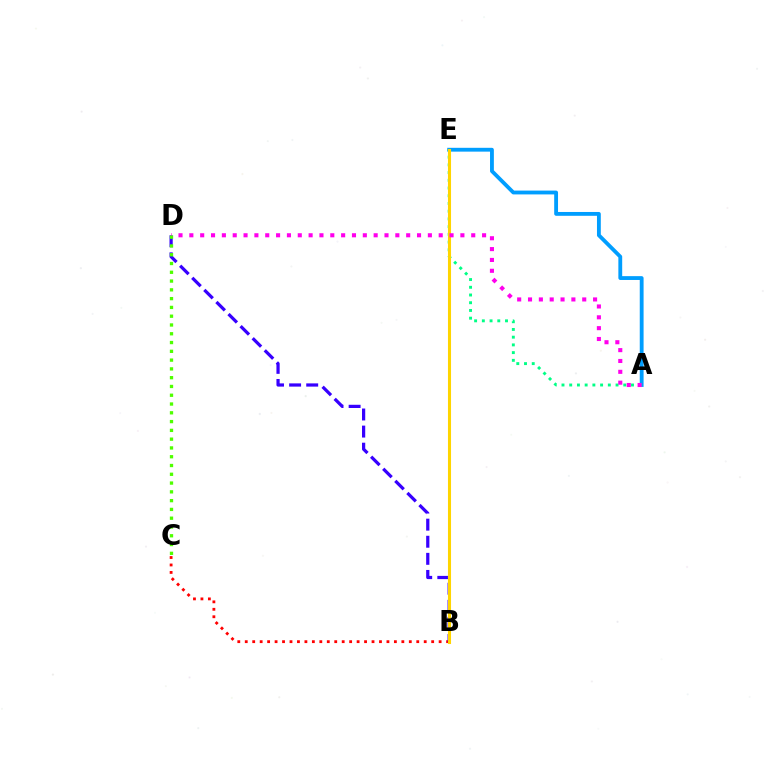{('B', 'C'): [{'color': '#ff0000', 'line_style': 'dotted', 'thickness': 2.03}], ('A', 'E'): [{'color': '#009eff', 'line_style': 'solid', 'thickness': 2.76}, {'color': '#00ff86', 'line_style': 'dotted', 'thickness': 2.1}], ('B', 'D'): [{'color': '#3700ff', 'line_style': 'dashed', 'thickness': 2.32}], ('B', 'E'): [{'color': '#ffd500', 'line_style': 'solid', 'thickness': 2.21}], ('A', 'D'): [{'color': '#ff00ed', 'line_style': 'dotted', 'thickness': 2.95}], ('C', 'D'): [{'color': '#4fff00', 'line_style': 'dotted', 'thickness': 2.39}]}